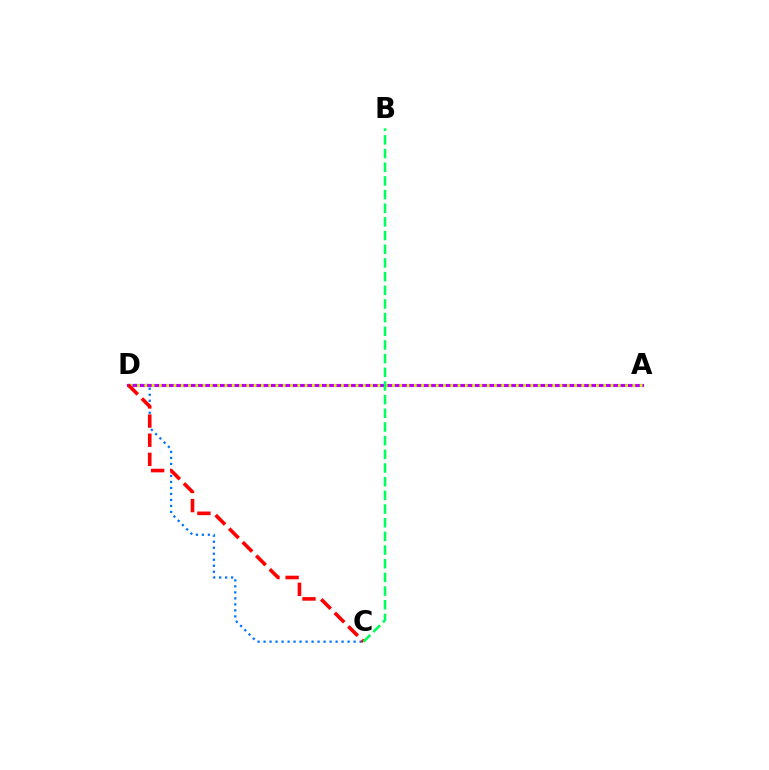{('C', 'D'): [{'color': '#0074ff', 'line_style': 'dotted', 'thickness': 1.63}, {'color': '#ff0000', 'line_style': 'dashed', 'thickness': 2.6}], ('A', 'D'): [{'color': '#b900ff', 'line_style': 'solid', 'thickness': 2.25}, {'color': '#d1ff00', 'line_style': 'dotted', 'thickness': 1.98}], ('B', 'C'): [{'color': '#00ff5c', 'line_style': 'dashed', 'thickness': 1.86}]}